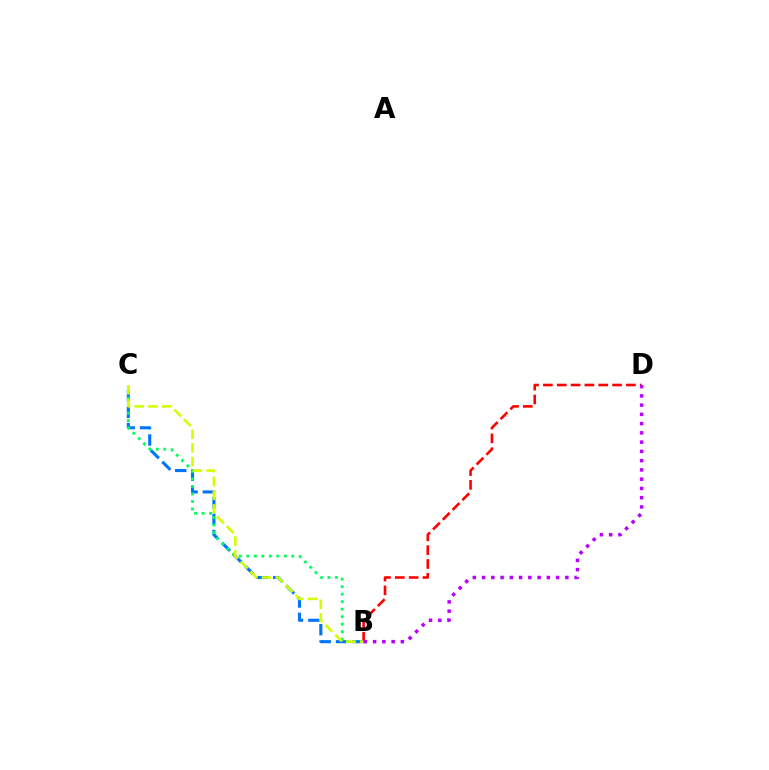{('B', 'C'): [{'color': '#0074ff', 'line_style': 'dashed', 'thickness': 2.22}, {'color': '#00ff5c', 'line_style': 'dotted', 'thickness': 2.04}, {'color': '#d1ff00', 'line_style': 'dashed', 'thickness': 1.86}], ('B', 'D'): [{'color': '#ff0000', 'line_style': 'dashed', 'thickness': 1.88}, {'color': '#b900ff', 'line_style': 'dotted', 'thickness': 2.51}]}